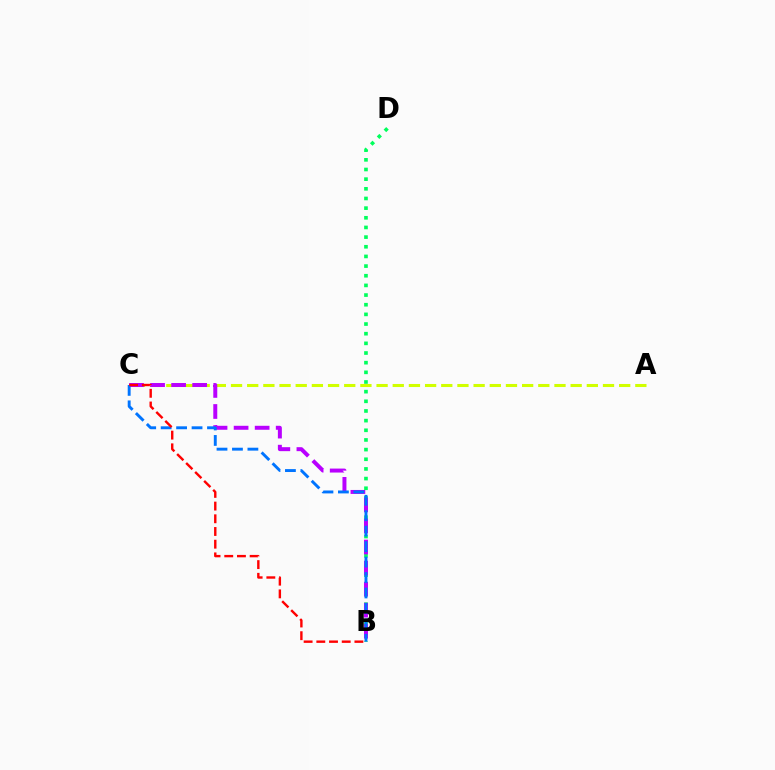{('B', 'D'): [{'color': '#00ff5c', 'line_style': 'dotted', 'thickness': 2.62}], ('A', 'C'): [{'color': '#d1ff00', 'line_style': 'dashed', 'thickness': 2.2}], ('B', 'C'): [{'color': '#b900ff', 'line_style': 'dashed', 'thickness': 2.86}, {'color': '#0074ff', 'line_style': 'dashed', 'thickness': 2.1}, {'color': '#ff0000', 'line_style': 'dashed', 'thickness': 1.72}]}